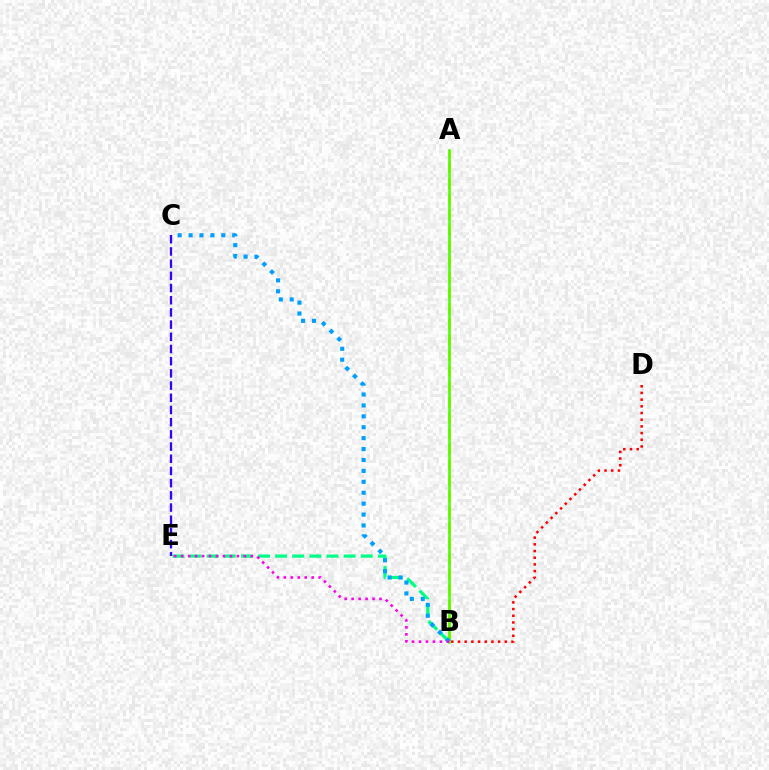{('B', 'E'): [{'color': '#00ff86', 'line_style': 'dashed', 'thickness': 2.33}, {'color': '#ff00ed', 'line_style': 'dotted', 'thickness': 1.89}], ('A', 'B'): [{'color': '#ffd500', 'line_style': 'dashed', 'thickness': 2.12}, {'color': '#4fff00', 'line_style': 'solid', 'thickness': 1.88}], ('B', 'D'): [{'color': '#ff0000', 'line_style': 'dotted', 'thickness': 1.82}], ('C', 'E'): [{'color': '#3700ff', 'line_style': 'dashed', 'thickness': 1.66}], ('B', 'C'): [{'color': '#009eff', 'line_style': 'dotted', 'thickness': 2.97}]}